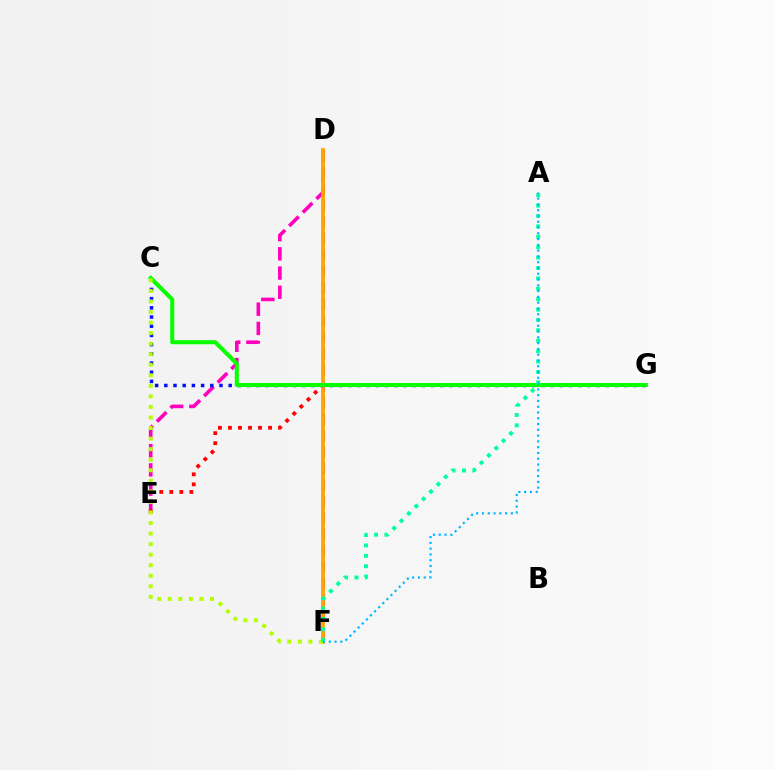{('D', 'E'): [{'color': '#ff00bd', 'line_style': 'dashed', 'thickness': 2.61}], ('C', 'G'): [{'color': '#0010ff', 'line_style': 'dotted', 'thickness': 2.5}, {'color': '#08ff00', 'line_style': 'solid', 'thickness': 2.92}], ('D', 'F'): [{'color': '#9b00ff', 'line_style': 'dashed', 'thickness': 2.23}, {'color': '#ffa500', 'line_style': 'solid', 'thickness': 2.73}], ('E', 'G'): [{'color': '#ff0000', 'line_style': 'dotted', 'thickness': 2.72}], ('C', 'F'): [{'color': '#b3ff00', 'line_style': 'dotted', 'thickness': 2.87}], ('A', 'F'): [{'color': '#00ff9d', 'line_style': 'dotted', 'thickness': 2.82}, {'color': '#00b5ff', 'line_style': 'dotted', 'thickness': 1.57}]}